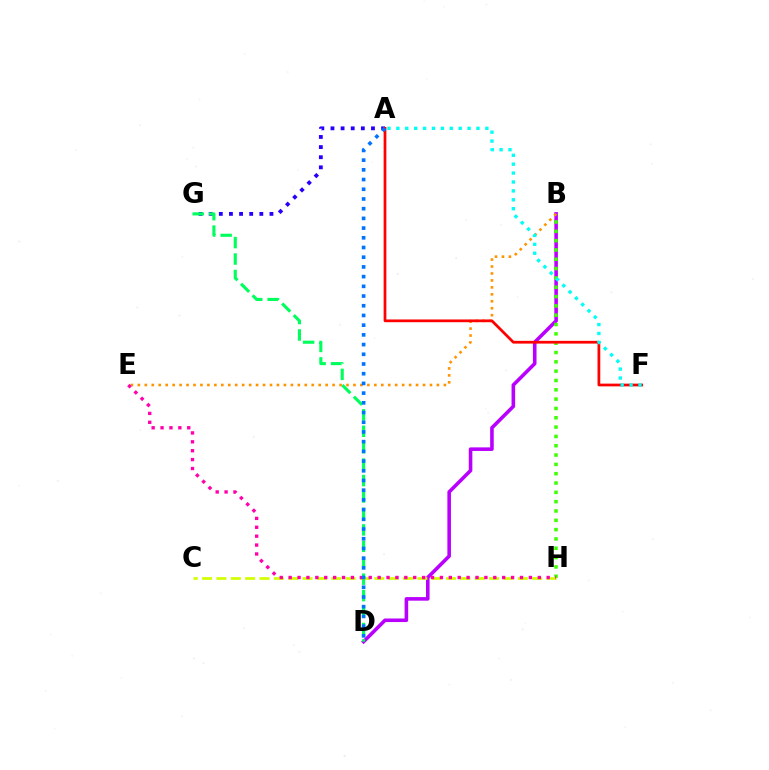{('B', 'D'): [{'color': '#b900ff', 'line_style': 'solid', 'thickness': 2.58}], ('A', 'G'): [{'color': '#2500ff', 'line_style': 'dotted', 'thickness': 2.75}], ('B', 'H'): [{'color': '#3dff00', 'line_style': 'dotted', 'thickness': 2.53}], ('D', 'G'): [{'color': '#00ff5c', 'line_style': 'dashed', 'thickness': 2.23}], ('C', 'H'): [{'color': '#d1ff00', 'line_style': 'dashed', 'thickness': 1.95}], ('B', 'E'): [{'color': '#ff9400', 'line_style': 'dotted', 'thickness': 1.89}], ('A', 'F'): [{'color': '#ff0000', 'line_style': 'solid', 'thickness': 1.97}, {'color': '#00fff6', 'line_style': 'dotted', 'thickness': 2.42}], ('E', 'H'): [{'color': '#ff00ac', 'line_style': 'dotted', 'thickness': 2.42}], ('A', 'D'): [{'color': '#0074ff', 'line_style': 'dotted', 'thickness': 2.64}]}